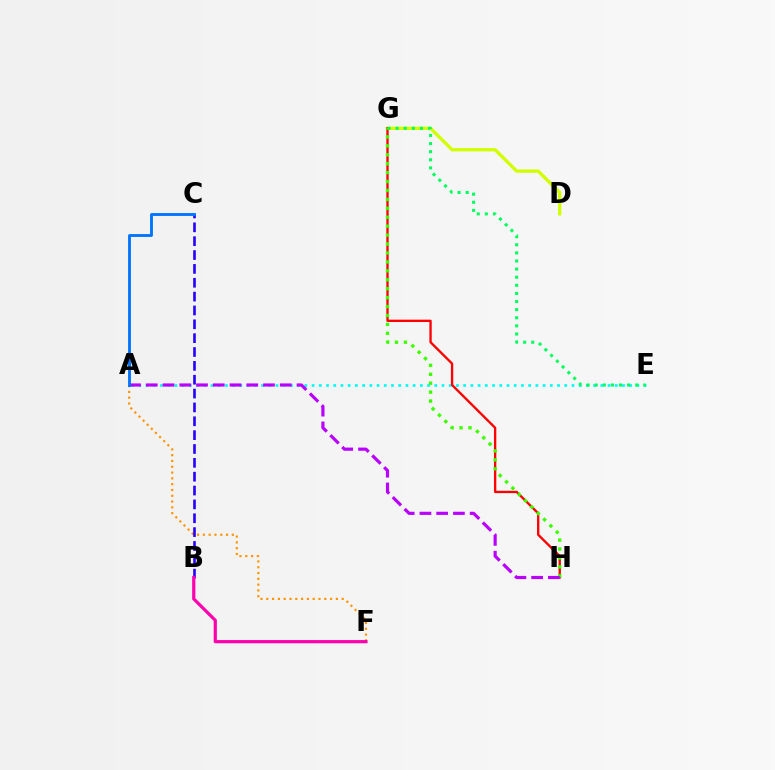{('D', 'G'): [{'color': '#d1ff00', 'line_style': 'solid', 'thickness': 2.39}], ('A', 'E'): [{'color': '#00fff6', 'line_style': 'dotted', 'thickness': 1.96}], ('A', 'F'): [{'color': '#ff9400', 'line_style': 'dotted', 'thickness': 1.58}], ('G', 'H'): [{'color': '#ff0000', 'line_style': 'solid', 'thickness': 1.68}, {'color': '#3dff00', 'line_style': 'dotted', 'thickness': 2.43}], ('B', 'C'): [{'color': '#2500ff', 'line_style': 'dashed', 'thickness': 1.88}], ('E', 'G'): [{'color': '#00ff5c', 'line_style': 'dotted', 'thickness': 2.2}], ('B', 'F'): [{'color': '#ff00ac', 'line_style': 'solid', 'thickness': 2.29}], ('A', 'H'): [{'color': '#b900ff', 'line_style': 'dashed', 'thickness': 2.28}], ('A', 'C'): [{'color': '#0074ff', 'line_style': 'solid', 'thickness': 2.07}]}